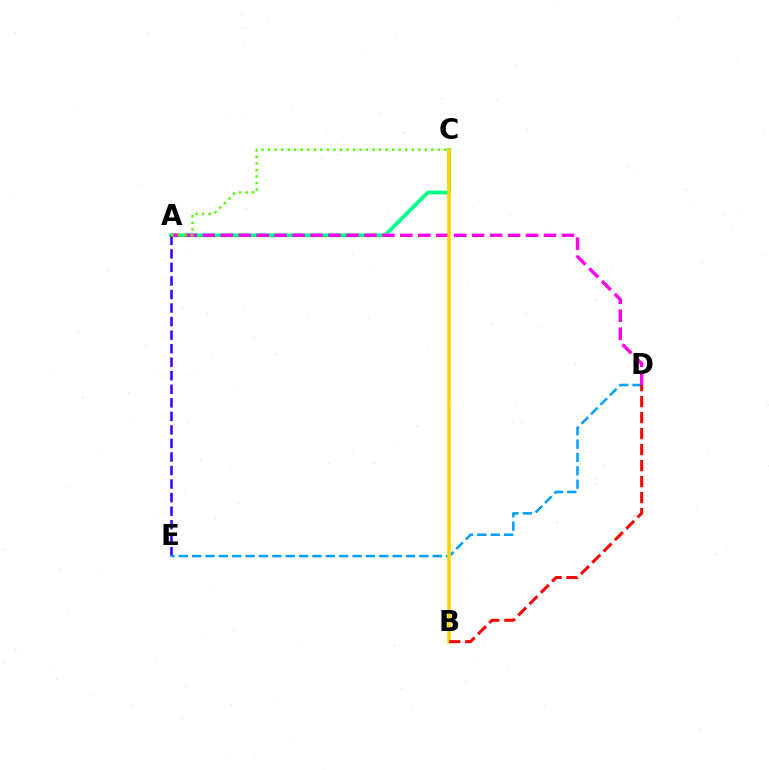{('A', 'C'): [{'color': '#00ff86', 'line_style': 'solid', 'thickness': 2.7}, {'color': '#4fff00', 'line_style': 'dotted', 'thickness': 1.77}], ('A', 'E'): [{'color': '#3700ff', 'line_style': 'dashed', 'thickness': 1.84}], ('D', 'E'): [{'color': '#009eff', 'line_style': 'dashed', 'thickness': 1.82}], ('A', 'D'): [{'color': '#ff00ed', 'line_style': 'dashed', 'thickness': 2.44}], ('B', 'C'): [{'color': '#ffd500', 'line_style': 'solid', 'thickness': 2.57}], ('B', 'D'): [{'color': '#ff0000', 'line_style': 'dashed', 'thickness': 2.17}]}